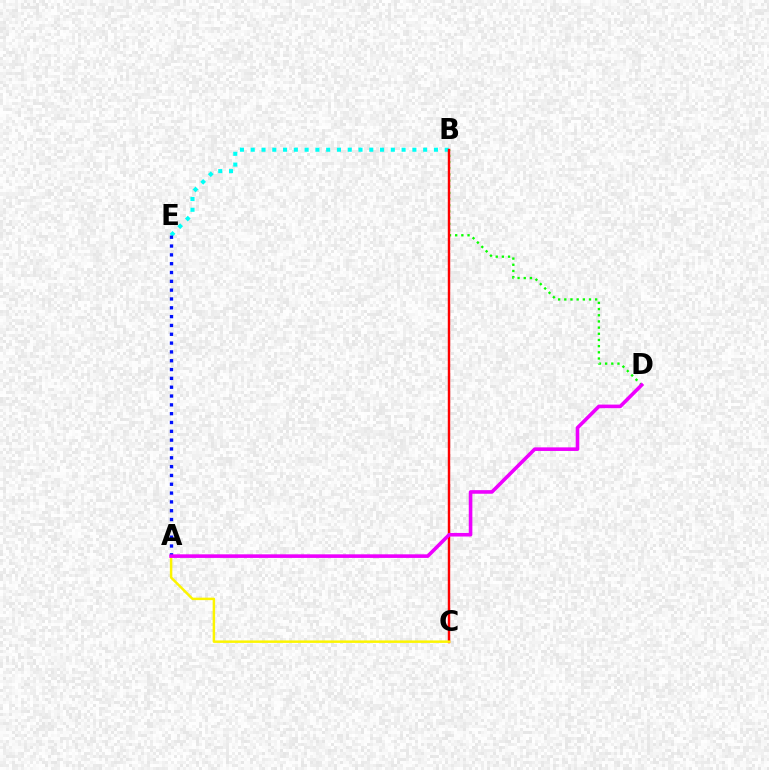{('B', 'D'): [{'color': '#08ff00', 'line_style': 'dotted', 'thickness': 1.68}], ('B', 'E'): [{'color': '#00fff6', 'line_style': 'dotted', 'thickness': 2.93}], ('B', 'C'): [{'color': '#ff0000', 'line_style': 'solid', 'thickness': 1.76}], ('A', 'C'): [{'color': '#fcf500', 'line_style': 'solid', 'thickness': 1.79}], ('A', 'E'): [{'color': '#0010ff', 'line_style': 'dotted', 'thickness': 2.4}], ('A', 'D'): [{'color': '#ee00ff', 'line_style': 'solid', 'thickness': 2.59}]}